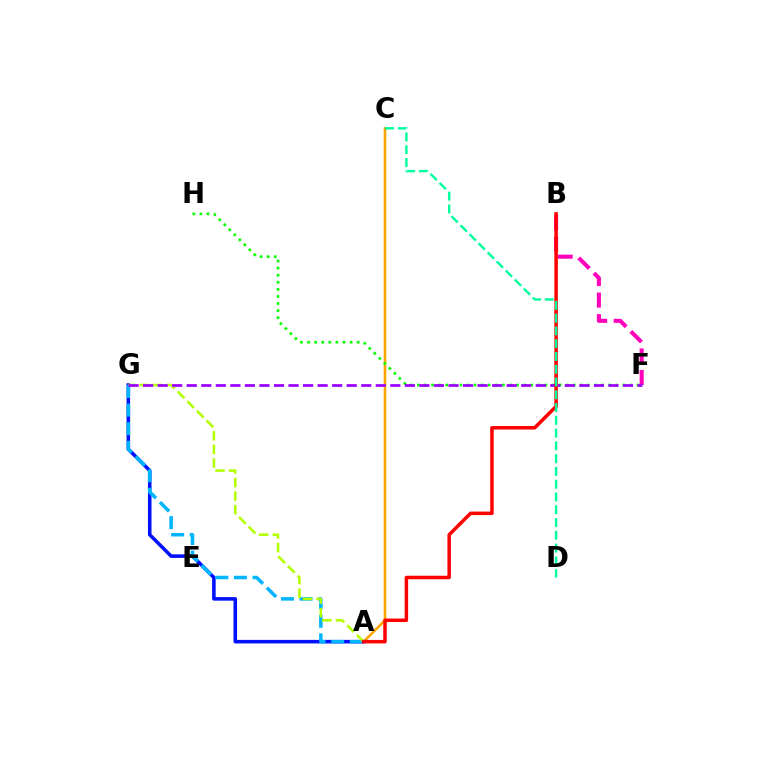{('A', 'C'): [{'color': '#ffa500', 'line_style': 'solid', 'thickness': 1.89}], ('B', 'F'): [{'color': '#ff00bd', 'line_style': 'dashed', 'thickness': 2.92}], ('A', 'G'): [{'color': '#0010ff', 'line_style': 'solid', 'thickness': 2.56}, {'color': '#00b5ff', 'line_style': 'dashed', 'thickness': 2.53}, {'color': '#b3ff00', 'line_style': 'dashed', 'thickness': 1.85}], ('F', 'H'): [{'color': '#08ff00', 'line_style': 'dotted', 'thickness': 1.93}], ('F', 'G'): [{'color': '#9b00ff', 'line_style': 'dashed', 'thickness': 1.98}], ('A', 'B'): [{'color': '#ff0000', 'line_style': 'solid', 'thickness': 2.52}], ('C', 'D'): [{'color': '#00ff9d', 'line_style': 'dashed', 'thickness': 1.74}]}